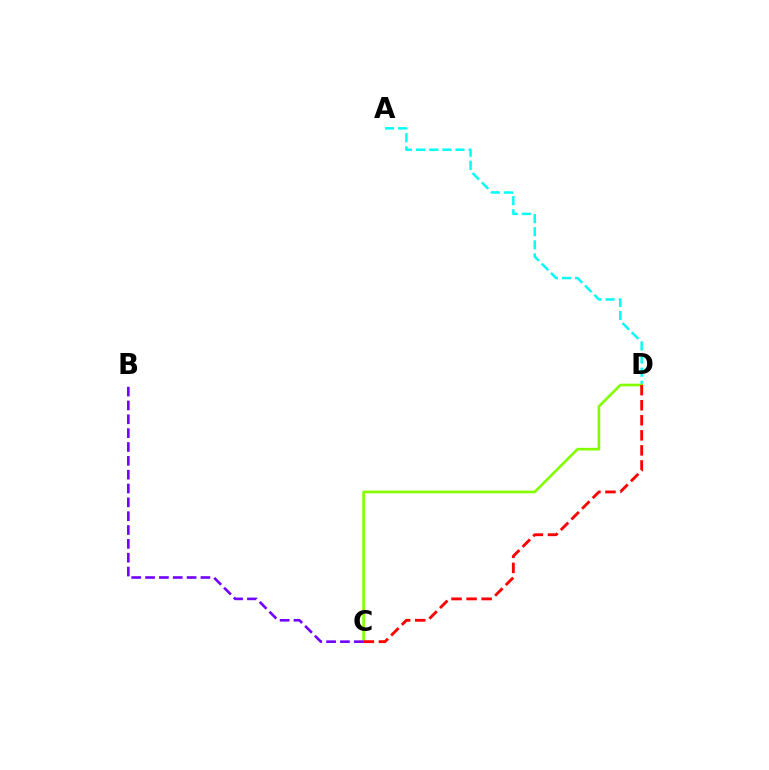{('A', 'D'): [{'color': '#00fff6', 'line_style': 'dashed', 'thickness': 1.78}], ('C', 'D'): [{'color': '#84ff00', 'line_style': 'solid', 'thickness': 1.92}, {'color': '#ff0000', 'line_style': 'dashed', 'thickness': 2.05}], ('B', 'C'): [{'color': '#7200ff', 'line_style': 'dashed', 'thickness': 1.88}]}